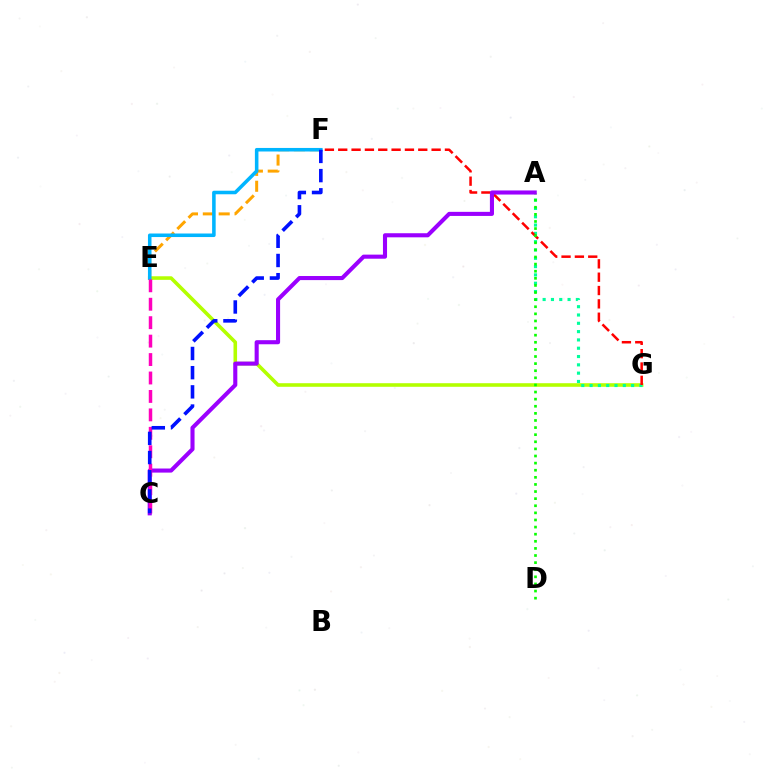{('E', 'G'): [{'color': '#b3ff00', 'line_style': 'solid', 'thickness': 2.58}], ('A', 'G'): [{'color': '#00ff9d', 'line_style': 'dotted', 'thickness': 2.26}], ('E', 'F'): [{'color': '#ffa500', 'line_style': 'dashed', 'thickness': 2.15}, {'color': '#00b5ff', 'line_style': 'solid', 'thickness': 2.55}], ('F', 'G'): [{'color': '#ff0000', 'line_style': 'dashed', 'thickness': 1.81}], ('A', 'D'): [{'color': '#08ff00', 'line_style': 'dotted', 'thickness': 1.93}], ('A', 'C'): [{'color': '#9b00ff', 'line_style': 'solid', 'thickness': 2.94}], ('C', 'E'): [{'color': '#ff00bd', 'line_style': 'dashed', 'thickness': 2.5}], ('C', 'F'): [{'color': '#0010ff', 'line_style': 'dashed', 'thickness': 2.61}]}